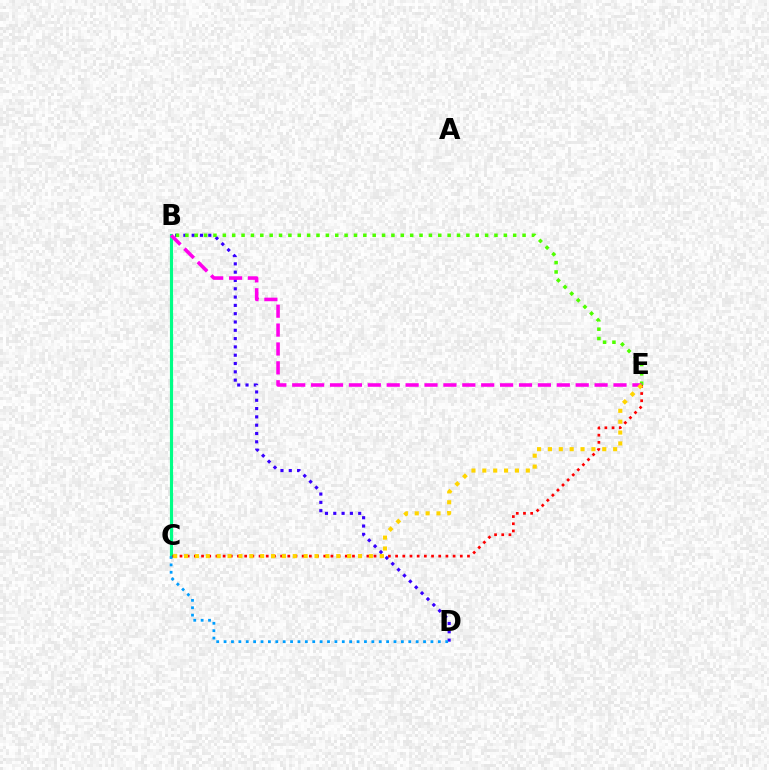{('B', 'D'): [{'color': '#3700ff', 'line_style': 'dotted', 'thickness': 2.26}], ('B', 'C'): [{'color': '#00ff86', 'line_style': 'solid', 'thickness': 2.27}], ('B', 'E'): [{'color': '#4fff00', 'line_style': 'dotted', 'thickness': 2.54}, {'color': '#ff00ed', 'line_style': 'dashed', 'thickness': 2.57}], ('C', 'D'): [{'color': '#009eff', 'line_style': 'dotted', 'thickness': 2.01}], ('C', 'E'): [{'color': '#ff0000', 'line_style': 'dotted', 'thickness': 1.95}, {'color': '#ffd500', 'line_style': 'dotted', 'thickness': 2.95}]}